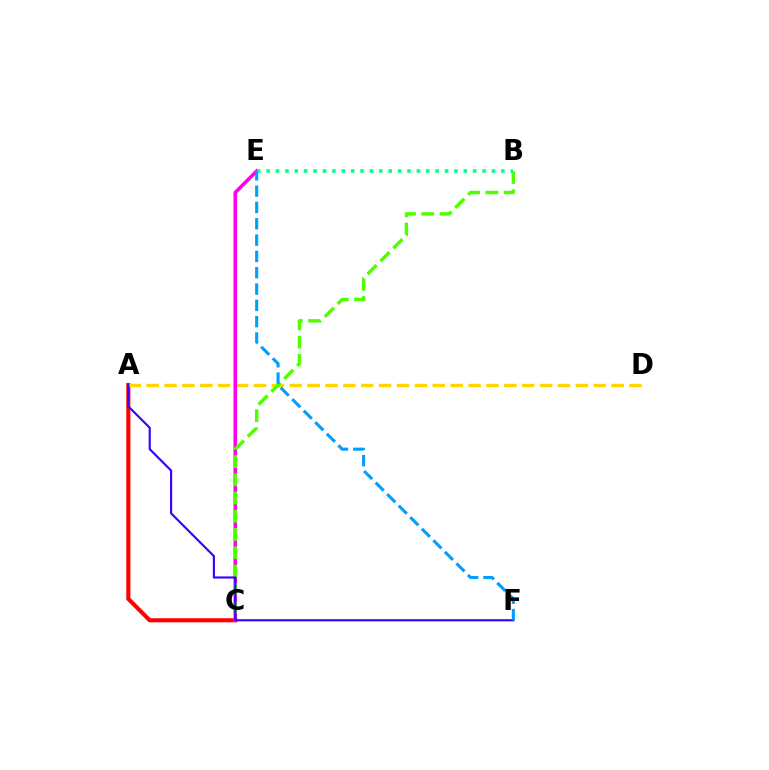{('A', 'C'): [{'color': '#ff0000', 'line_style': 'solid', 'thickness': 2.95}], ('A', 'D'): [{'color': '#ffd500', 'line_style': 'dashed', 'thickness': 2.43}], ('C', 'E'): [{'color': '#ff00ed', 'line_style': 'solid', 'thickness': 2.6}], ('B', 'C'): [{'color': '#4fff00', 'line_style': 'dashed', 'thickness': 2.48}], ('A', 'F'): [{'color': '#3700ff', 'line_style': 'solid', 'thickness': 1.55}], ('B', 'E'): [{'color': '#00ff86', 'line_style': 'dotted', 'thickness': 2.55}], ('E', 'F'): [{'color': '#009eff', 'line_style': 'dashed', 'thickness': 2.22}]}